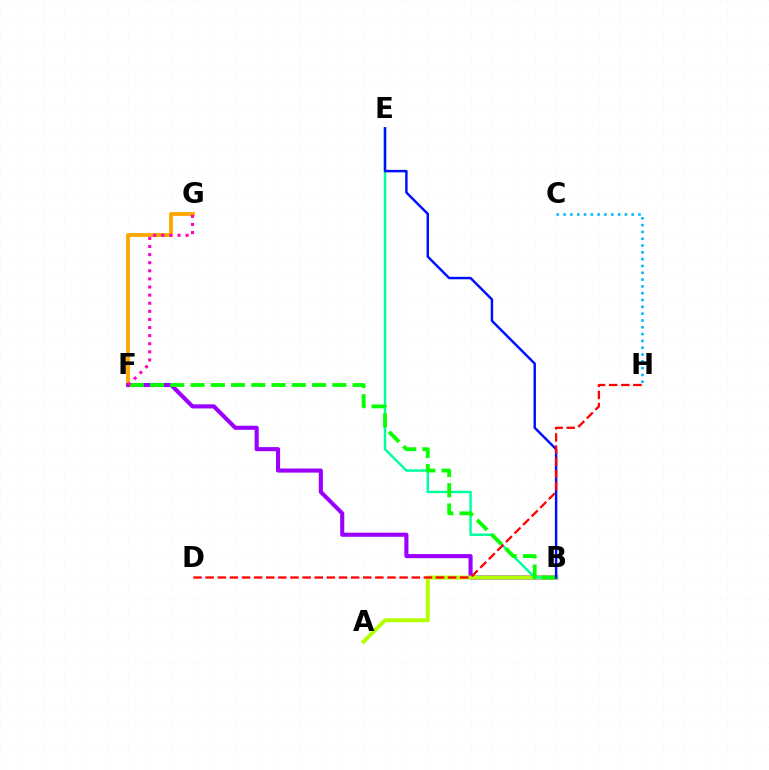{('F', 'G'): [{'color': '#ffa500', 'line_style': 'solid', 'thickness': 2.73}, {'color': '#ff00bd', 'line_style': 'dotted', 'thickness': 2.2}], ('C', 'H'): [{'color': '#00b5ff', 'line_style': 'dotted', 'thickness': 1.85}], ('B', 'F'): [{'color': '#9b00ff', 'line_style': 'solid', 'thickness': 2.95}, {'color': '#08ff00', 'line_style': 'dashed', 'thickness': 2.75}], ('A', 'B'): [{'color': '#b3ff00', 'line_style': 'solid', 'thickness': 2.83}], ('B', 'E'): [{'color': '#00ff9d', 'line_style': 'solid', 'thickness': 1.76}, {'color': '#0010ff', 'line_style': 'solid', 'thickness': 1.77}], ('D', 'H'): [{'color': '#ff0000', 'line_style': 'dashed', 'thickness': 1.65}]}